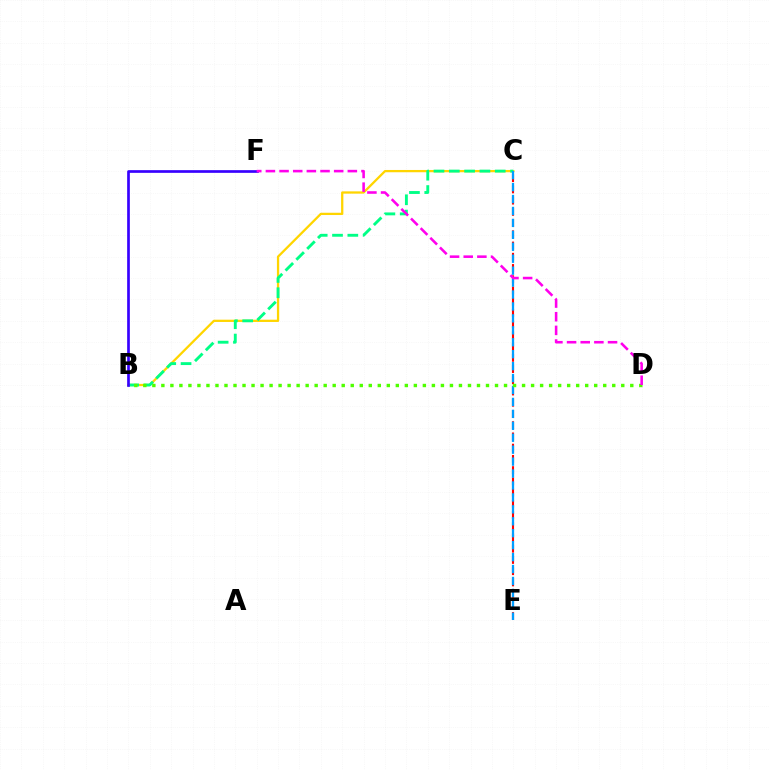{('C', 'E'): [{'color': '#ff0000', 'line_style': 'dashed', 'thickness': 1.53}, {'color': '#009eff', 'line_style': 'dashed', 'thickness': 1.62}], ('B', 'C'): [{'color': '#ffd500', 'line_style': 'solid', 'thickness': 1.64}, {'color': '#00ff86', 'line_style': 'dashed', 'thickness': 2.08}], ('B', 'F'): [{'color': '#3700ff', 'line_style': 'solid', 'thickness': 1.94}], ('B', 'D'): [{'color': '#4fff00', 'line_style': 'dotted', 'thickness': 2.45}], ('D', 'F'): [{'color': '#ff00ed', 'line_style': 'dashed', 'thickness': 1.85}]}